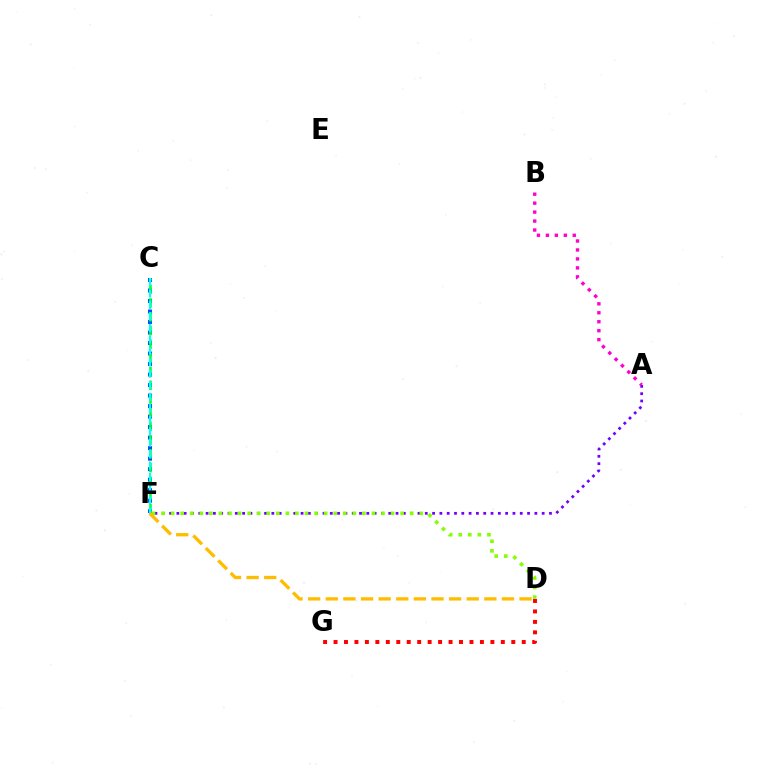{('D', 'G'): [{'color': '#ff0000', 'line_style': 'dotted', 'thickness': 2.84}], ('C', 'F'): [{'color': '#004bff', 'line_style': 'dotted', 'thickness': 2.86}, {'color': '#00ff39', 'line_style': 'dashed', 'thickness': 1.86}, {'color': '#00fff6', 'line_style': 'dashed', 'thickness': 1.56}], ('A', 'F'): [{'color': '#7200ff', 'line_style': 'dotted', 'thickness': 1.98}], ('D', 'F'): [{'color': '#84ff00', 'line_style': 'dotted', 'thickness': 2.6}, {'color': '#ffbd00', 'line_style': 'dashed', 'thickness': 2.39}], ('A', 'B'): [{'color': '#ff00cf', 'line_style': 'dotted', 'thickness': 2.43}]}